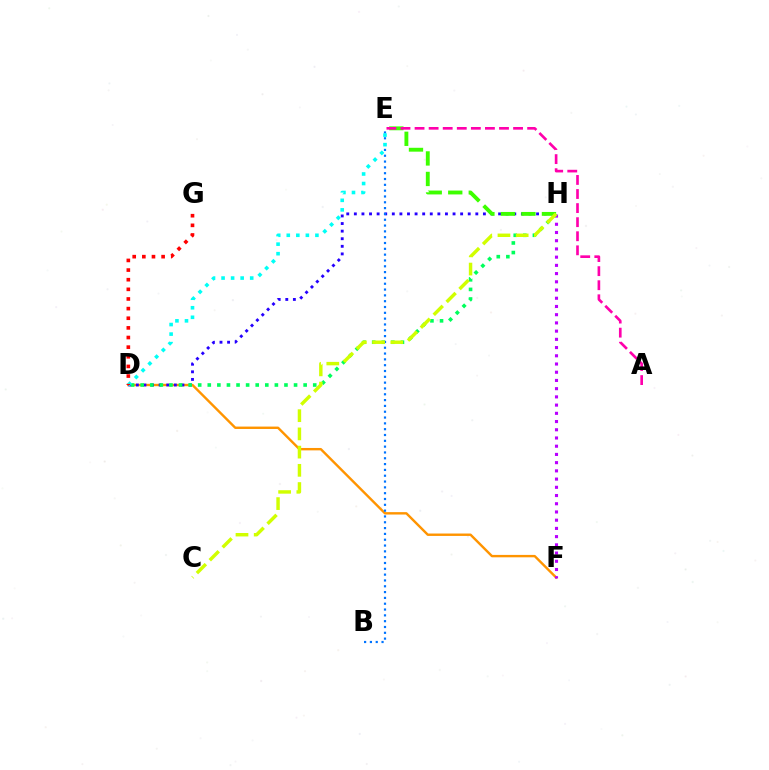{('D', 'F'): [{'color': '#ff9400', 'line_style': 'solid', 'thickness': 1.73}], ('F', 'H'): [{'color': '#b900ff', 'line_style': 'dotted', 'thickness': 2.23}], ('D', 'H'): [{'color': '#2500ff', 'line_style': 'dotted', 'thickness': 2.06}, {'color': '#00ff5c', 'line_style': 'dotted', 'thickness': 2.6}], ('B', 'E'): [{'color': '#0074ff', 'line_style': 'dotted', 'thickness': 1.58}], ('E', 'H'): [{'color': '#3dff00', 'line_style': 'dashed', 'thickness': 2.79}], ('D', 'E'): [{'color': '#00fff6', 'line_style': 'dotted', 'thickness': 2.59}], ('C', 'H'): [{'color': '#d1ff00', 'line_style': 'dashed', 'thickness': 2.48}], ('D', 'G'): [{'color': '#ff0000', 'line_style': 'dotted', 'thickness': 2.62}], ('A', 'E'): [{'color': '#ff00ac', 'line_style': 'dashed', 'thickness': 1.91}]}